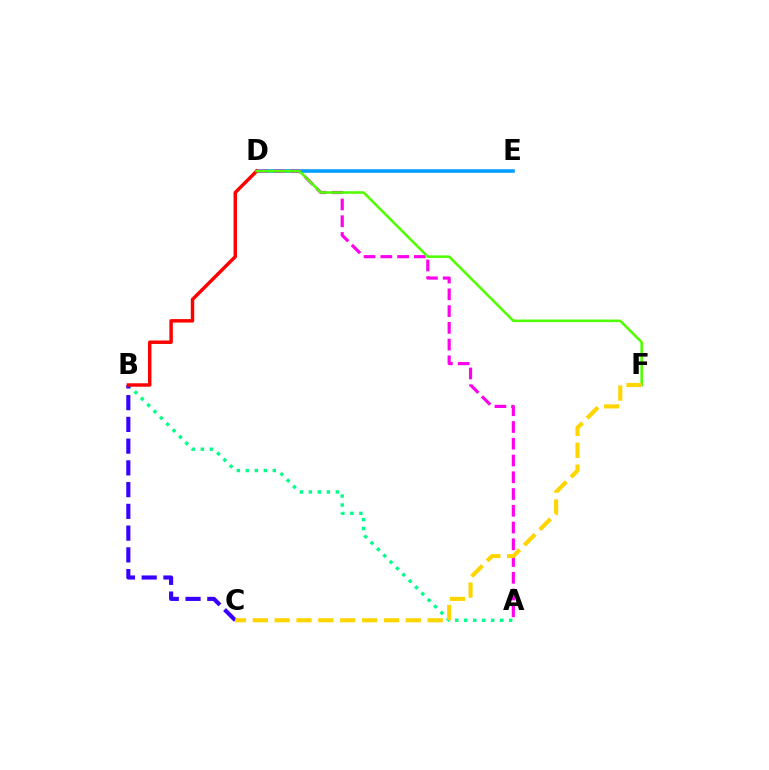{('D', 'E'): [{'color': '#009eff', 'line_style': 'solid', 'thickness': 2.58}], ('A', 'B'): [{'color': '#00ff86', 'line_style': 'dotted', 'thickness': 2.44}], ('A', 'D'): [{'color': '#ff00ed', 'line_style': 'dashed', 'thickness': 2.28}], ('B', 'C'): [{'color': '#3700ff', 'line_style': 'dashed', 'thickness': 2.95}], ('B', 'D'): [{'color': '#ff0000', 'line_style': 'solid', 'thickness': 2.49}], ('D', 'F'): [{'color': '#4fff00', 'line_style': 'solid', 'thickness': 1.84}], ('C', 'F'): [{'color': '#ffd500', 'line_style': 'dashed', 'thickness': 2.97}]}